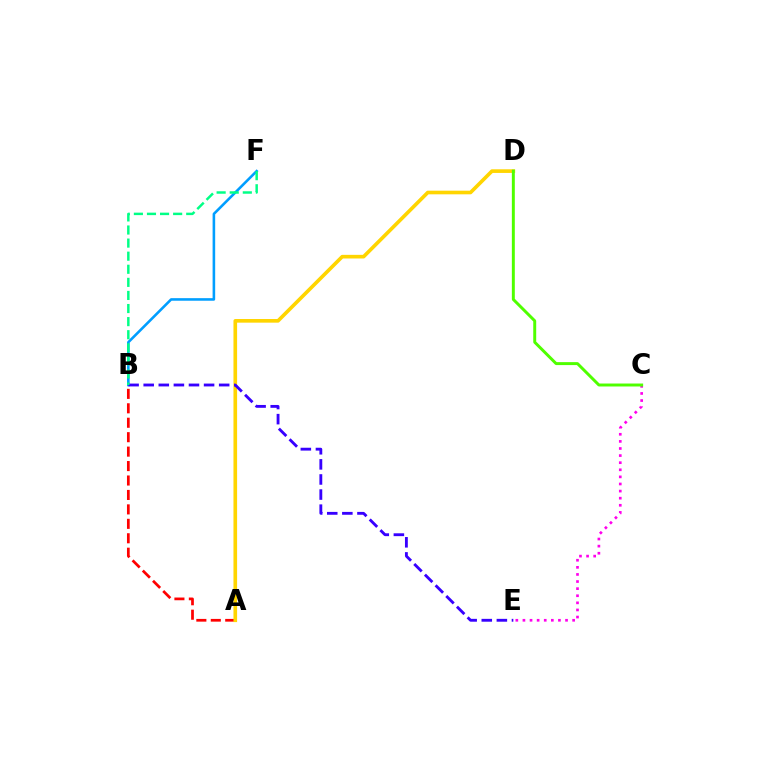{('A', 'B'): [{'color': '#ff0000', 'line_style': 'dashed', 'thickness': 1.96}], ('A', 'D'): [{'color': '#ffd500', 'line_style': 'solid', 'thickness': 2.62}], ('B', 'F'): [{'color': '#009eff', 'line_style': 'solid', 'thickness': 1.86}, {'color': '#00ff86', 'line_style': 'dashed', 'thickness': 1.78}], ('B', 'E'): [{'color': '#3700ff', 'line_style': 'dashed', 'thickness': 2.05}], ('C', 'E'): [{'color': '#ff00ed', 'line_style': 'dotted', 'thickness': 1.93}], ('C', 'D'): [{'color': '#4fff00', 'line_style': 'solid', 'thickness': 2.13}]}